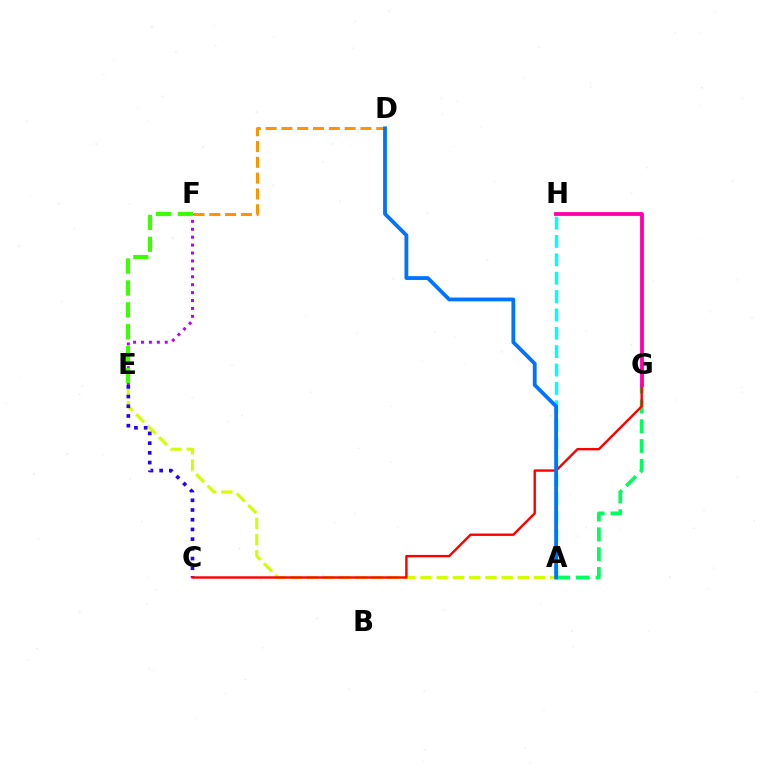{('D', 'F'): [{'color': '#ff9400', 'line_style': 'dashed', 'thickness': 2.15}], ('A', 'H'): [{'color': '#00fff6', 'line_style': 'dashed', 'thickness': 2.5}], ('A', 'E'): [{'color': '#d1ff00', 'line_style': 'dashed', 'thickness': 2.2}], ('C', 'E'): [{'color': '#2500ff', 'line_style': 'dotted', 'thickness': 2.64}], ('A', 'G'): [{'color': '#00ff5c', 'line_style': 'dashed', 'thickness': 2.69}], ('C', 'G'): [{'color': '#ff0000', 'line_style': 'solid', 'thickness': 1.73}], ('E', 'F'): [{'color': '#b900ff', 'line_style': 'dotted', 'thickness': 2.15}, {'color': '#3dff00', 'line_style': 'dashed', 'thickness': 2.97}], ('A', 'D'): [{'color': '#0074ff', 'line_style': 'solid', 'thickness': 2.74}], ('G', 'H'): [{'color': '#ff00ac', 'line_style': 'solid', 'thickness': 2.76}]}